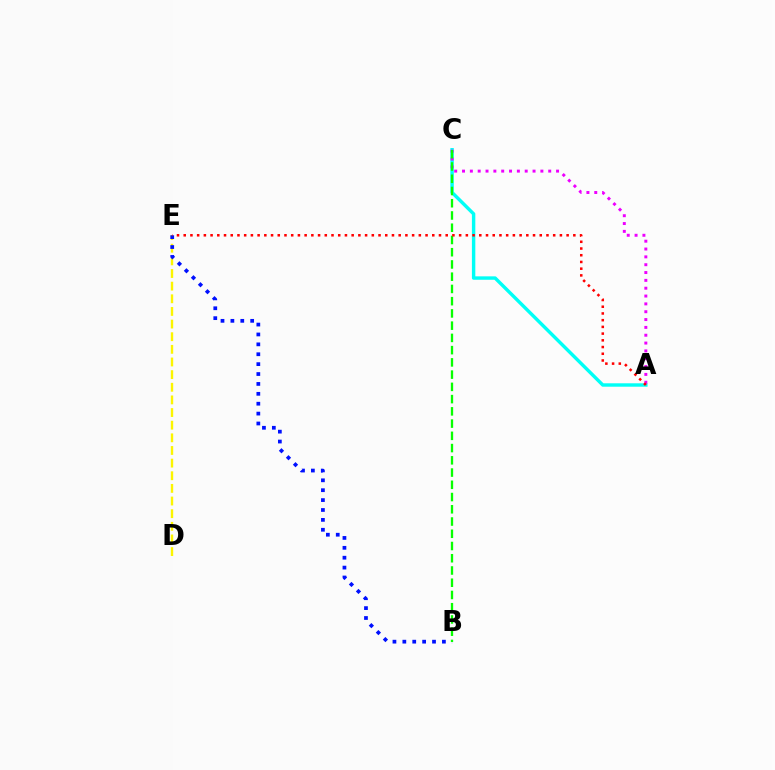{('A', 'C'): [{'color': '#00fff6', 'line_style': 'solid', 'thickness': 2.46}, {'color': '#ee00ff', 'line_style': 'dotted', 'thickness': 2.13}], ('D', 'E'): [{'color': '#fcf500', 'line_style': 'dashed', 'thickness': 1.72}], ('B', 'E'): [{'color': '#0010ff', 'line_style': 'dotted', 'thickness': 2.69}], ('B', 'C'): [{'color': '#08ff00', 'line_style': 'dashed', 'thickness': 1.66}], ('A', 'E'): [{'color': '#ff0000', 'line_style': 'dotted', 'thickness': 1.83}]}